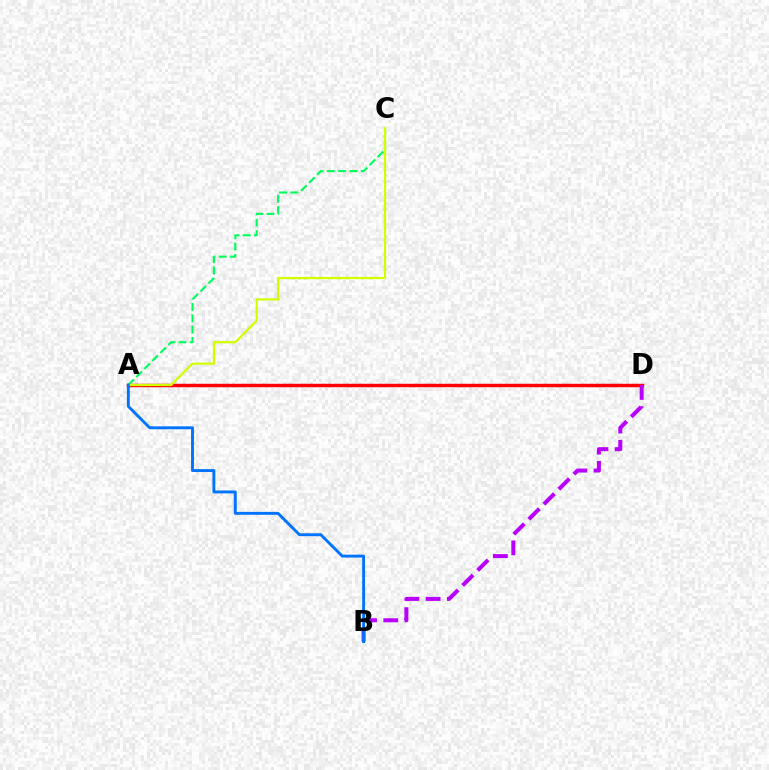{('A', 'D'): [{'color': '#ff0000', 'line_style': 'solid', 'thickness': 2.49}], ('B', 'D'): [{'color': '#b900ff', 'line_style': 'dashed', 'thickness': 2.89}], ('A', 'C'): [{'color': '#00ff5c', 'line_style': 'dashed', 'thickness': 1.54}, {'color': '#d1ff00', 'line_style': 'solid', 'thickness': 1.61}], ('A', 'B'): [{'color': '#0074ff', 'line_style': 'solid', 'thickness': 2.09}]}